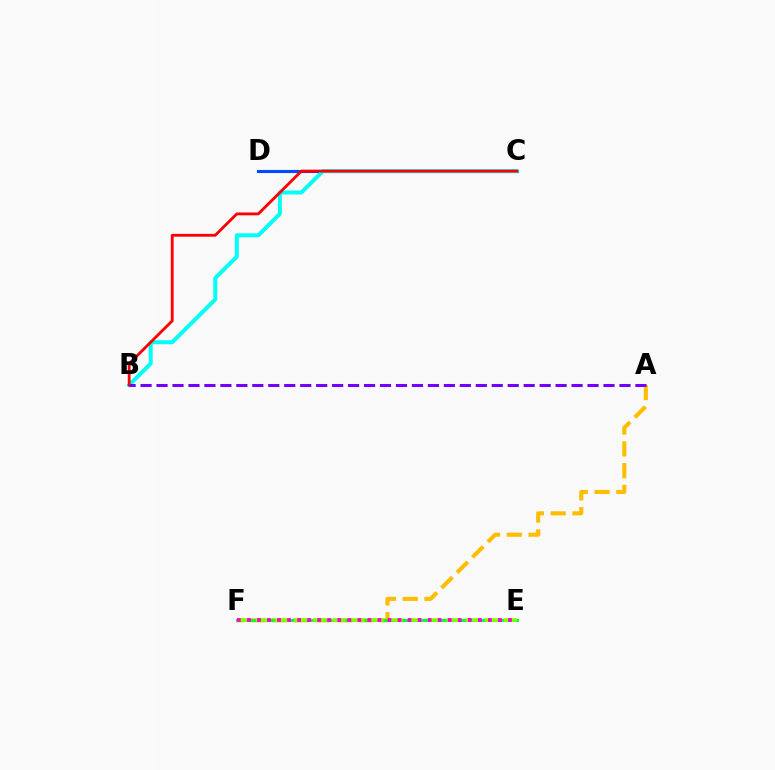{('A', 'F'): [{'color': '#ffbd00', 'line_style': 'dashed', 'thickness': 2.96}], ('E', 'F'): [{'color': '#00ff39', 'line_style': 'solid', 'thickness': 2.12}, {'color': '#84ff00', 'line_style': 'dashed', 'thickness': 2.59}, {'color': '#ff00cf', 'line_style': 'dotted', 'thickness': 2.73}], ('C', 'D'): [{'color': '#004bff', 'line_style': 'solid', 'thickness': 2.24}], ('B', 'C'): [{'color': '#00fff6', 'line_style': 'solid', 'thickness': 2.86}, {'color': '#ff0000', 'line_style': 'solid', 'thickness': 2.03}], ('A', 'B'): [{'color': '#7200ff', 'line_style': 'dashed', 'thickness': 2.17}]}